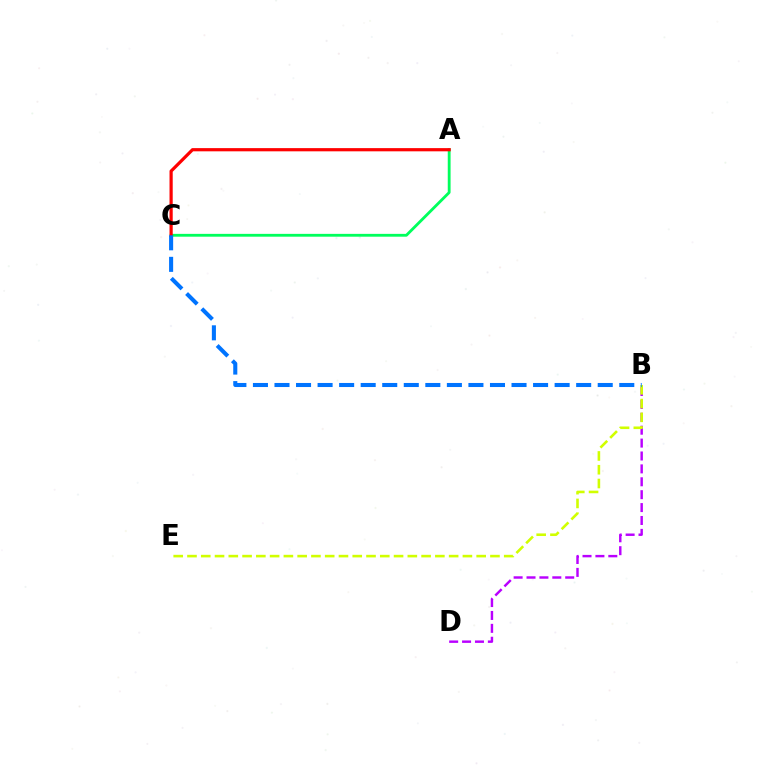{('A', 'C'): [{'color': '#00ff5c', 'line_style': 'solid', 'thickness': 2.04}, {'color': '#ff0000', 'line_style': 'solid', 'thickness': 2.3}], ('B', 'D'): [{'color': '#b900ff', 'line_style': 'dashed', 'thickness': 1.75}], ('B', 'E'): [{'color': '#d1ff00', 'line_style': 'dashed', 'thickness': 1.87}], ('B', 'C'): [{'color': '#0074ff', 'line_style': 'dashed', 'thickness': 2.93}]}